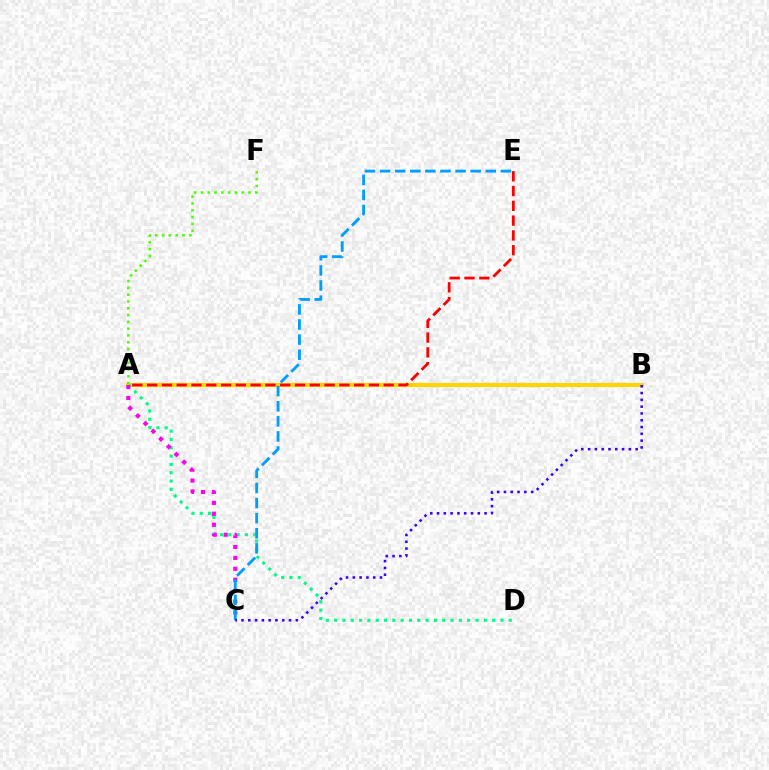{('A', 'B'): [{'color': '#ffd500', 'line_style': 'solid', 'thickness': 2.95}], ('A', 'D'): [{'color': '#00ff86', 'line_style': 'dotted', 'thickness': 2.26}], ('A', 'F'): [{'color': '#4fff00', 'line_style': 'dotted', 'thickness': 1.85}], ('A', 'C'): [{'color': '#ff00ed', 'line_style': 'dotted', 'thickness': 2.97}], ('C', 'E'): [{'color': '#009eff', 'line_style': 'dashed', 'thickness': 2.05}], ('B', 'C'): [{'color': '#3700ff', 'line_style': 'dotted', 'thickness': 1.85}], ('A', 'E'): [{'color': '#ff0000', 'line_style': 'dashed', 'thickness': 2.01}]}